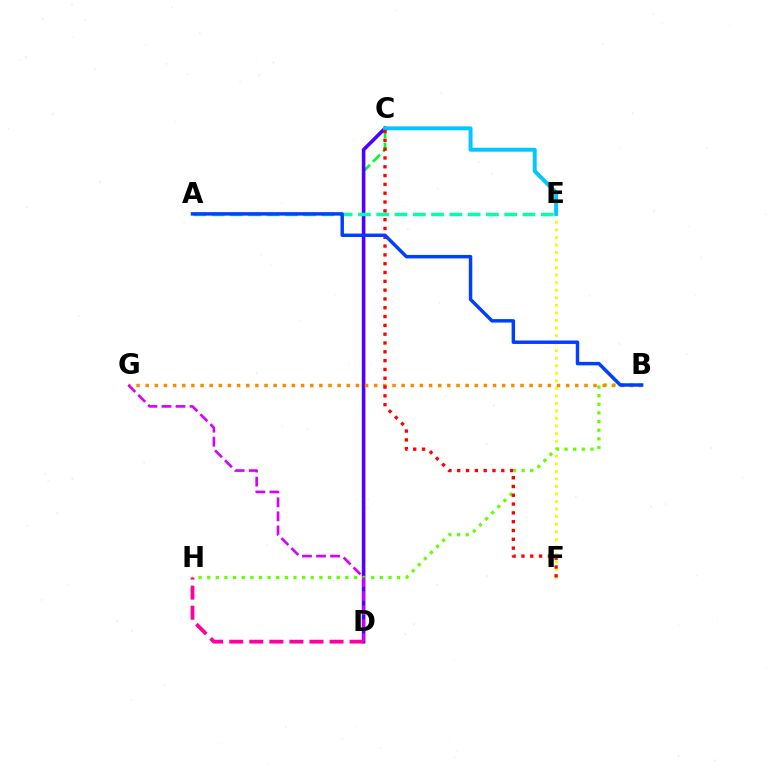{('E', 'F'): [{'color': '#eeff00', 'line_style': 'dotted', 'thickness': 2.05}], ('C', 'D'): [{'color': '#00ff27', 'line_style': 'dashed', 'thickness': 1.93}, {'color': '#4f00ff', 'line_style': 'solid', 'thickness': 2.59}], ('C', 'E'): [{'color': '#00c7ff', 'line_style': 'solid', 'thickness': 2.83}], ('B', 'H'): [{'color': '#66ff00', 'line_style': 'dotted', 'thickness': 2.35}], ('B', 'G'): [{'color': '#ff8800', 'line_style': 'dotted', 'thickness': 2.48}], ('A', 'E'): [{'color': '#00ffaf', 'line_style': 'dashed', 'thickness': 2.48}], ('D', 'G'): [{'color': '#d600ff', 'line_style': 'dashed', 'thickness': 1.91}], ('D', 'H'): [{'color': '#ff00a0', 'line_style': 'dashed', 'thickness': 2.73}], ('C', 'F'): [{'color': '#ff0000', 'line_style': 'dotted', 'thickness': 2.39}], ('A', 'B'): [{'color': '#003fff', 'line_style': 'solid', 'thickness': 2.49}]}